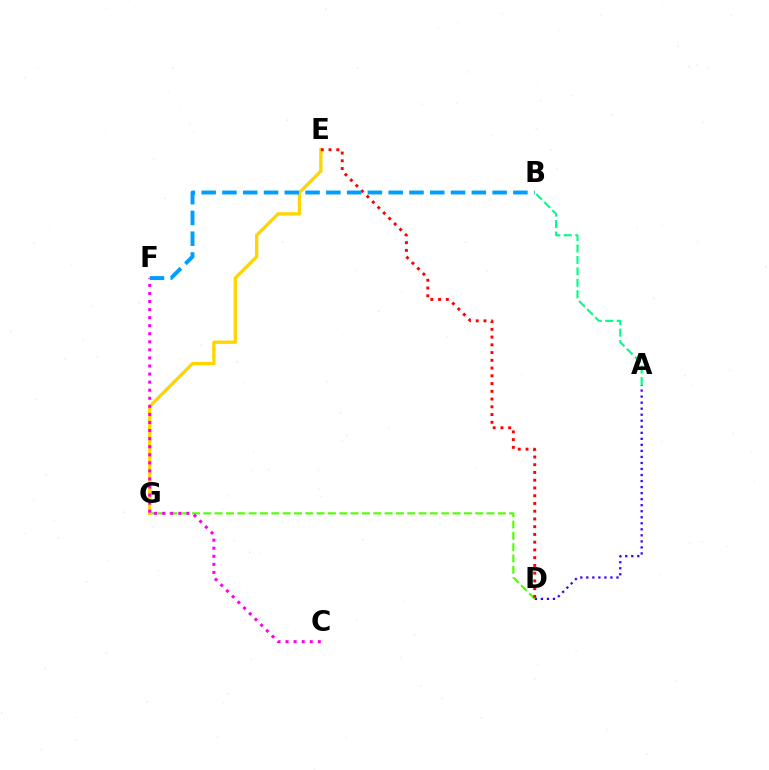{('A', 'D'): [{'color': '#3700ff', 'line_style': 'dotted', 'thickness': 1.64}], ('D', 'G'): [{'color': '#4fff00', 'line_style': 'dashed', 'thickness': 1.54}], ('E', 'G'): [{'color': '#ffd500', 'line_style': 'solid', 'thickness': 2.4}], ('A', 'B'): [{'color': '#00ff86', 'line_style': 'dashed', 'thickness': 1.55}], ('D', 'E'): [{'color': '#ff0000', 'line_style': 'dotted', 'thickness': 2.1}], ('C', 'F'): [{'color': '#ff00ed', 'line_style': 'dotted', 'thickness': 2.19}], ('B', 'F'): [{'color': '#009eff', 'line_style': 'dashed', 'thickness': 2.82}]}